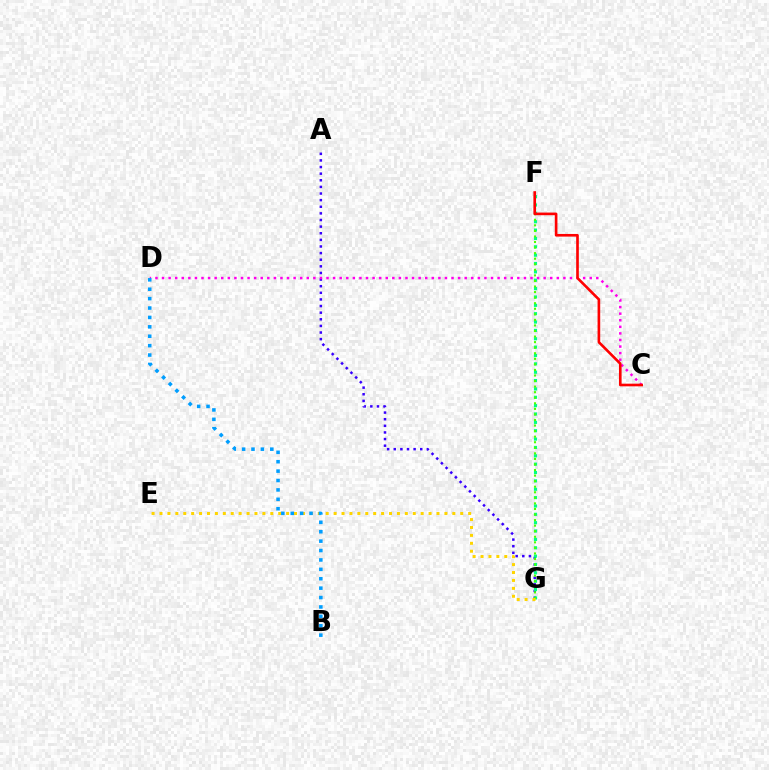{('A', 'G'): [{'color': '#3700ff', 'line_style': 'dotted', 'thickness': 1.8}], ('C', 'D'): [{'color': '#ff00ed', 'line_style': 'dotted', 'thickness': 1.79}], ('F', 'G'): [{'color': '#00ff86', 'line_style': 'dotted', 'thickness': 2.27}, {'color': '#4fff00', 'line_style': 'dotted', 'thickness': 1.51}], ('E', 'G'): [{'color': '#ffd500', 'line_style': 'dotted', 'thickness': 2.15}], ('B', 'D'): [{'color': '#009eff', 'line_style': 'dotted', 'thickness': 2.55}], ('C', 'F'): [{'color': '#ff0000', 'line_style': 'solid', 'thickness': 1.91}]}